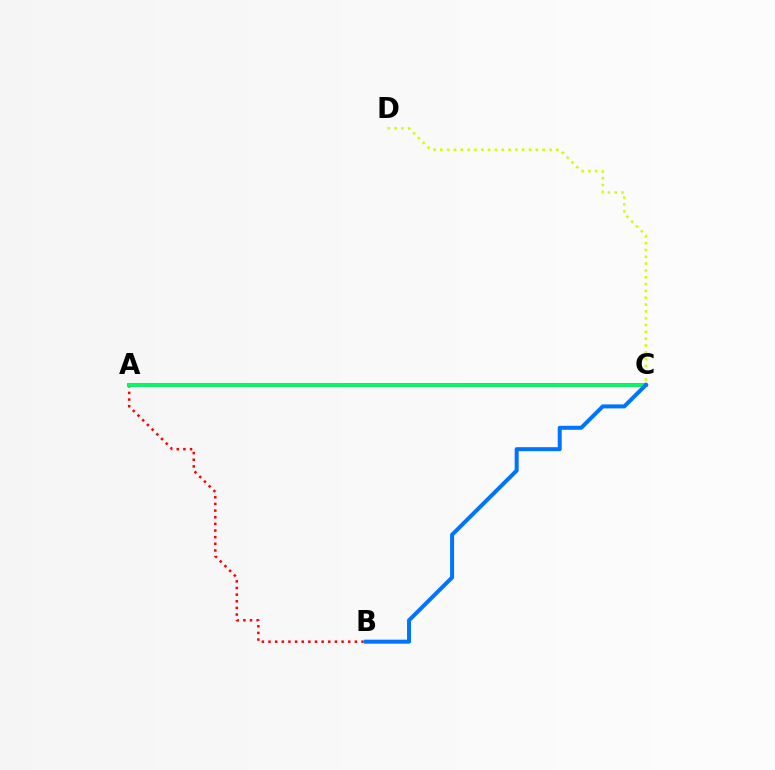{('A', 'C'): [{'color': '#b900ff', 'line_style': 'solid', 'thickness': 2.56}, {'color': '#00ff5c', 'line_style': 'solid', 'thickness': 2.67}], ('A', 'B'): [{'color': '#ff0000', 'line_style': 'dotted', 'thickness': 1.81}], ('C', 'D'): [{'color': '#d1ff00', 'line_style': 'dotted', 'thickness': 1.85}], ('B', 'C'): [{'color': '#0074ff', 'line_style': 'solid', 'thickness': 2.87}]}